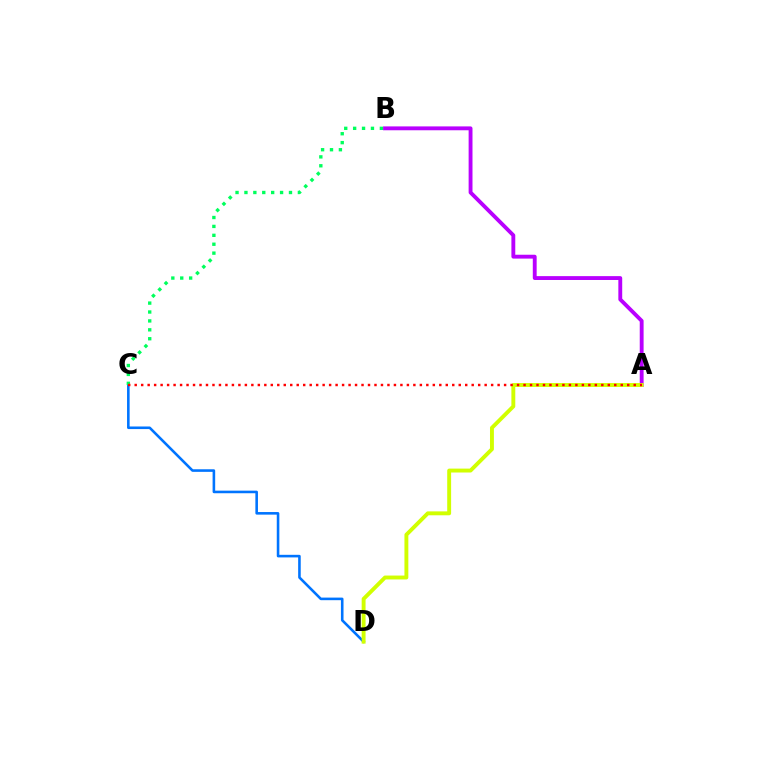{('C', 'D'): [{'color': '#0074ff', 'line_style': 'solid', 'thickness': 1.86}], ('A', 'B'): [{'color': '#b900ff', 'line_style': 'solid', 'thickness': 2.78}], ('B', 'C'): [{'color': '#00ff5c', 'line_style': 'dotted', 'thickness': 2.42}], ('A', 'D'): [{'color': '#d1ff00', 'line_style': 'solid', 'thickness': 2.81}], ('A', 'C'): [{'color': '#ff0000', 'line_style': 'dotted', 'thickness': 1.76}]}